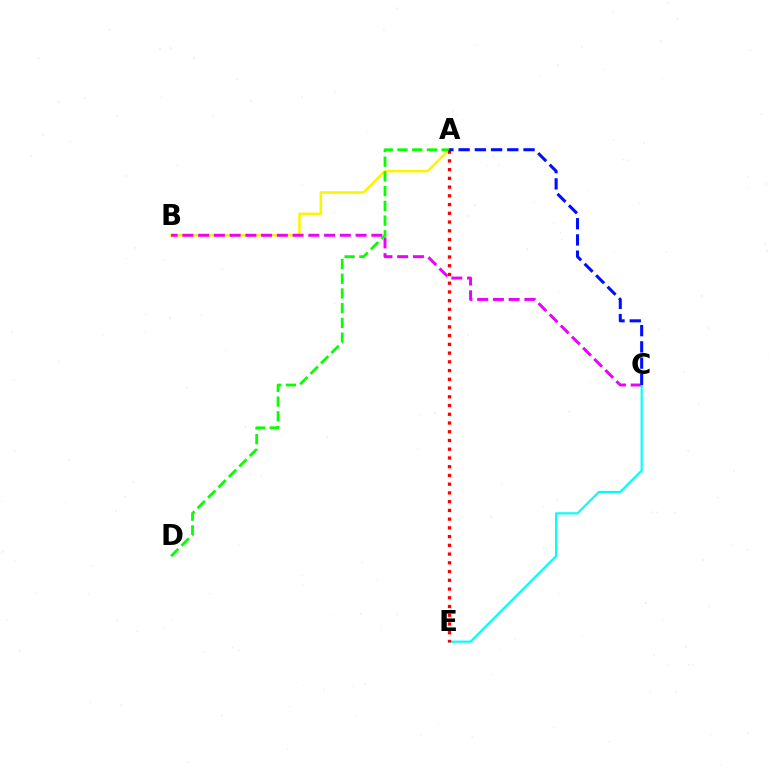{('A', 'B'): [{'color': '#fcf500', 'line_style': 'solid', 'thickness': 1.87}], ('B', 'C'): [{'color': '#ee00ff', 'line_style': 'dashed', 'thickness': 2.14}], ('C', 'E'): [{'color': '#00fff6', 'line_style': 'solid', 'thickness': 1.56}], ('A', 'D'): [{'color': '#08ff00', 'line_style': 'dashed', 'thickness': 2.0}], ('A', 'E'): [{'color': '#ff0000', 'line_style': 'dotted', 'thickness': 2.37}], ('A', 'C'): [{'color': '#0010ff', 'line_style': 'dashed', 'thickness': 2.2}]}